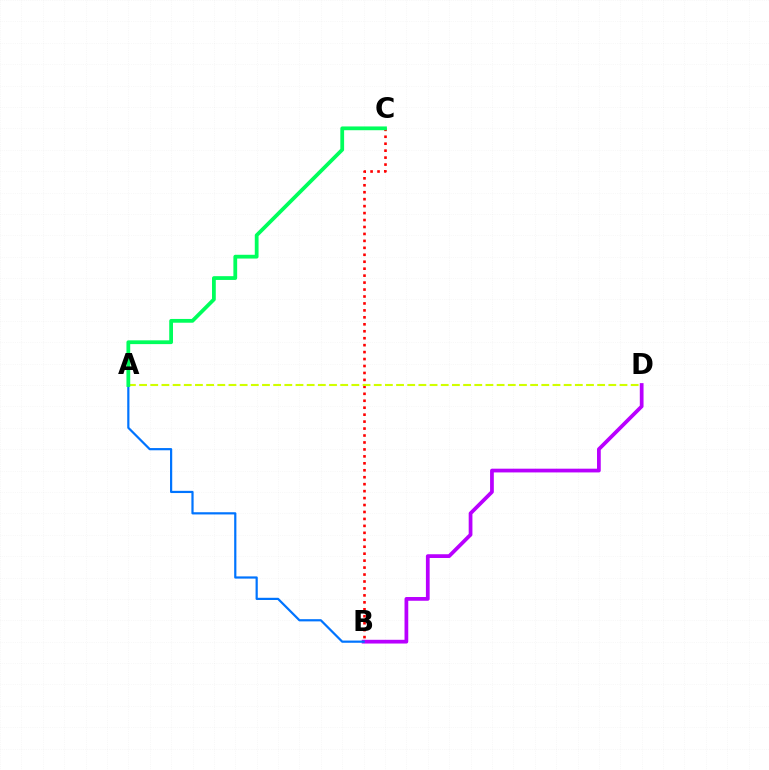{('B', 'C'): [{'color': '#ff0000', 'line_style': 'dotted', 'thickness': 1.89}], ('A', 'D'): [{'color': '#d1ff00', 'line_style': 'dashed', 'thickness': 1.52}], ('B', 'D'): [{'color': '#b900ff', 'line_style': 'solid', 'thickness': 2.69}], ('A', 'B'): [{'color': '#0074ff', 'line_style': 'solid', 'thickness': 1.59}], ('A', 'C'): [{'color': '#00ff5c', 'line_style': 'solid', 'thickness': 2.72}]}